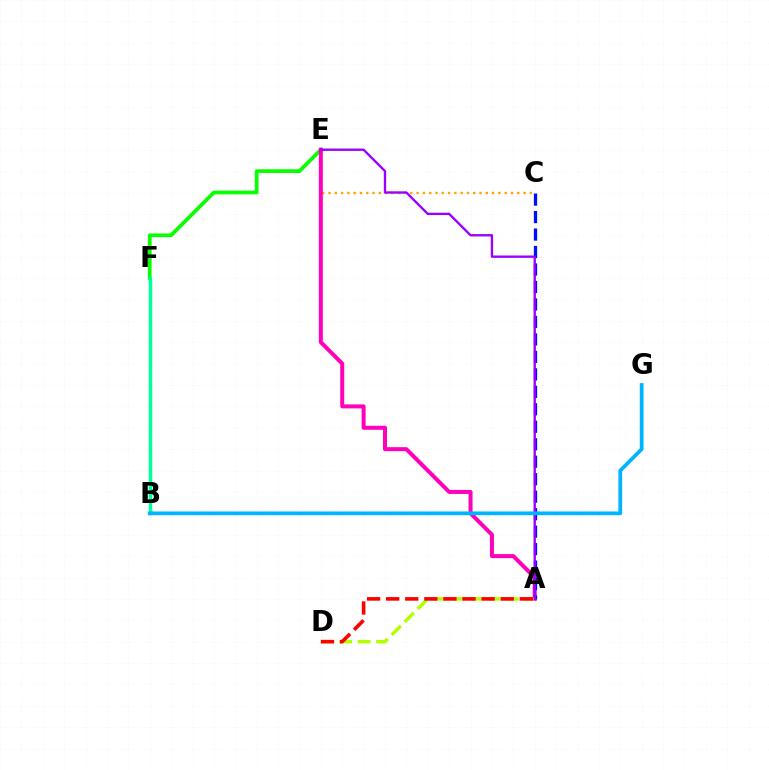{('E', 'F'): [{'color': '#08ff00', 'line_style': 'solid', 'thickness': 2.68}], ('B', 'F'): [{'color': '#00ff9d', 'line_style': 'solid', 'thickness': 2.51}], ('C', 'E'): [{'color': '#ffa500', 'line_style': 'dotted', 'thickness': 1.71}], ('A', 'E'): [{'color': '#ff00bd', 'line_style': 'solid', 'thickness': 2.89}, {'color': '#9b00ff', 'line_style': 'solid', 'thickness': 1.7}], ('A', 'D'): [{'color': '#b3ff00', 'line_style': 'dashed', 'thickness': 2.5}, {'color': '#ff0000', 'line_style': 'dashed', 'thickness': 2.59}], ('A', 'C'): [{'color': '#0010ff', 'line_style': 'dashed', 'thickness': 2.37}], ('B', 'G'): [{'color': '#00b5ff', 'line_style': 'solid', 'thickness': 2.7}]}